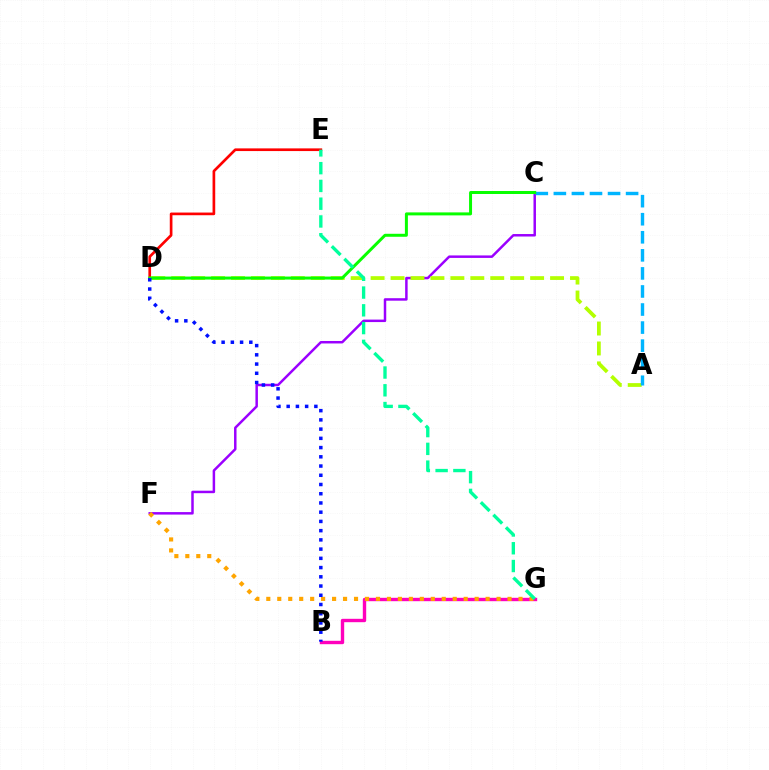{('C', 'F'): [{'color': '#9b00ff', 'line_style': 'solid', 'thickness': 1.79}], ('D', 'E'): [{'color': '#ff0000', 'line_style': 'solid', 'thickness': 1.93}], ('B', 'G'): [{'color': '#ff00bd', 'line_style': 'solid', 'thickness': 2.44}], ('A', 'D'): [{'color': '#b3ff00', 'line_style': 'dashed', 'thickness': 2.71}], ('A', 'C'): [{'color': '#00b5ff', 'line_style': 'dashed', 'thickness': 2.45}], ('F', 'G'): [{'color': '#ffa500', 'line_style': 'dotted', 'thickness': 2.98}], ('C', 'D'): [{'color': '#08ff00', 'line_style': 'solid', 'thickness': 2.15}], ('E', 'G'): [{'color': '#00ff9d', 'line_style': 'dashed', 'thickness': 2.41}], ('B', 'D'): [{'color': '#0010ff', 'line_style': 'dotted', 'thickness': 2.51}]}